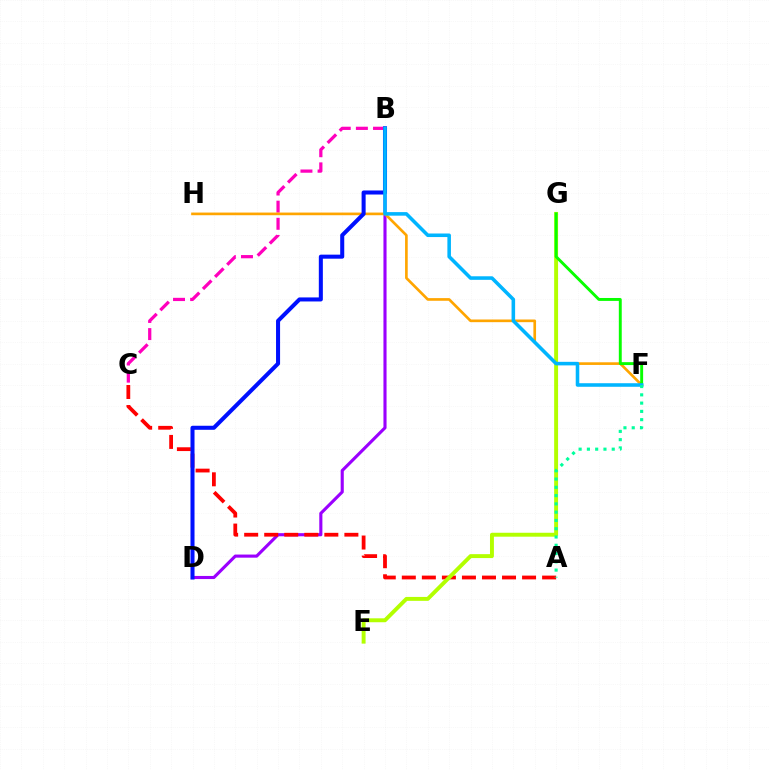{('B', 'D'): [{'color': '#9b00ff', 'line_style': 'solid', 'thickness': 2.24}, {'color': '#0010ff', 'line_style': 'solid', 'thickness': 2.91}], ('A', 'C'): [{'color': '#ff0000', 'line_style': 'dashed', 'thickness': 2.72}], ('B', 'C'): [{'color': '#ff00bd', 'line_style': 'dashed', 'thickness': 2.33}], ('E', 'G'): [{'color': '#b3ff00', 'line_style': 'solid', 'thickness': 2.82}], ('F', 'H'): [{'color': '#ffa500', 'line_style': 'solid', 'thickness': 1.92}], ('F', 'G'): [{'color': '#08ff00', 'line_style': 'solid', 'thickness': 2.1}], ('B', 'F'): [{'color': '#00b5ff', 'line_style': 'solid', 'thickness': 2.56}], ('A', 'F'): [{'color': '#00ff9d', 'line_style': 'dotted', 'thickness': 2.25}]}